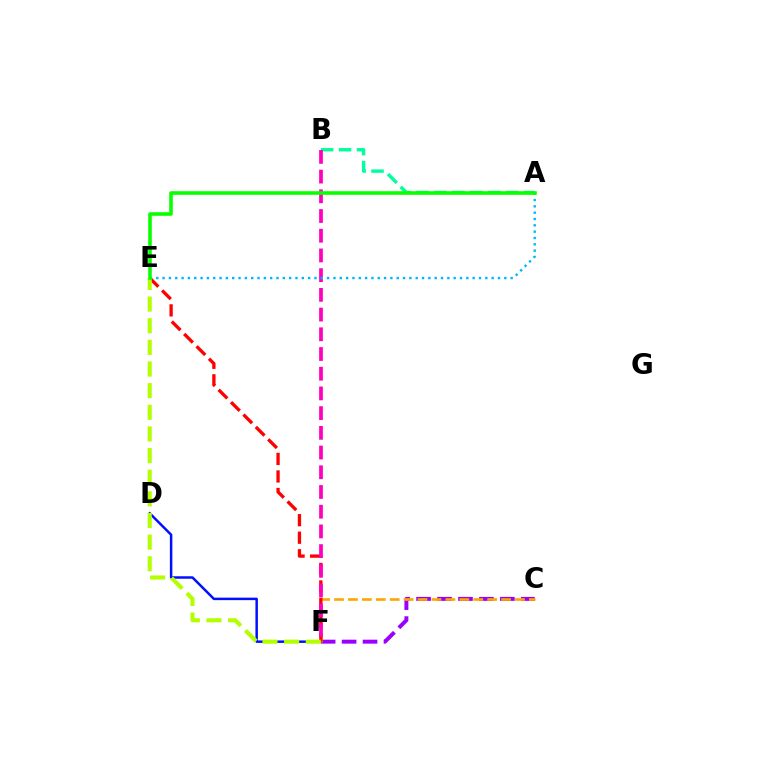{('C', 'F'): [{'color': '#9b00ff', 'line_style': 'dashed', 'thickness': 2.85}, {'color': '#ffa500', 'line_style': 'dashed', 'thickness': 1.89}], ('A', 'B'): [{'color': '#00ff9d', 'line_style': 'dashed', 'thickness': 2.44}], ('D', 'F'): [{'color': '#0010ff', 'line_style': 'solid', 'thickness': 1.79}], ('E', 'F'): [{'color': '#ff0000', 'line_style': 'dashed', 'thickness': 2.38}, {'color': '#b3ff00', 'line_style': 'dashed', 'thickness': 2.94}], ('B', 'F'): [{'color': '#ff00bd', 'line_style': 'dashed', 'thickness': 2.68}], ('A', 'E'): [{'color': '#00b5ff', 'line_style': 'dotted', 'thickness': 1.72}, {'color': '#08ff00', 'line_style': 'solid', 'thickness': 2.59}]}